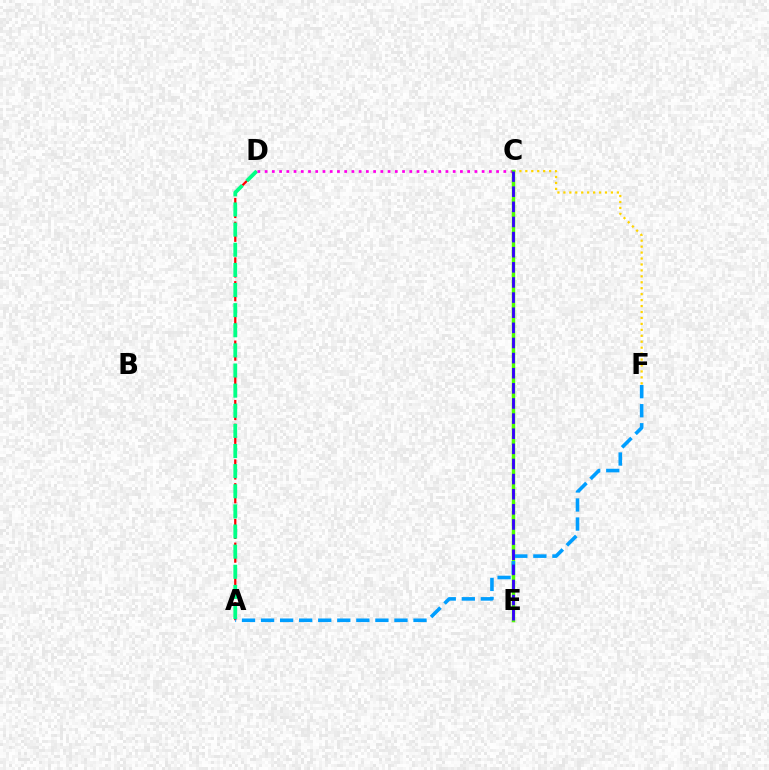{('A', 'D'): [{'color': '#ff0000', 'line_style': 'dashed', 'thickness': 1.61}, {'color': '#00ff86', 'line_style': 'dashed', 'thickness': 2.73}], ('C', 'F'): [{'color': '#ffd500', 'line_style': 'dotted', 'thickness': 1.61}], ('C', 'D'): [{'color': '#ff00ed', 'line_style': 'dotted', 'thickness': 1.97}], ('C', 'E'): [{'color': '#4fff00', 'line_style': 'solid', 'thickness': 2.48}, {'color': '#3700ff', 'line_style': 'dashed', 'thickness': 2.05}], ('A', 'F'): [{'color': '#009eff', 'line_style': 'dashed', 'thickness': 2.59}]}